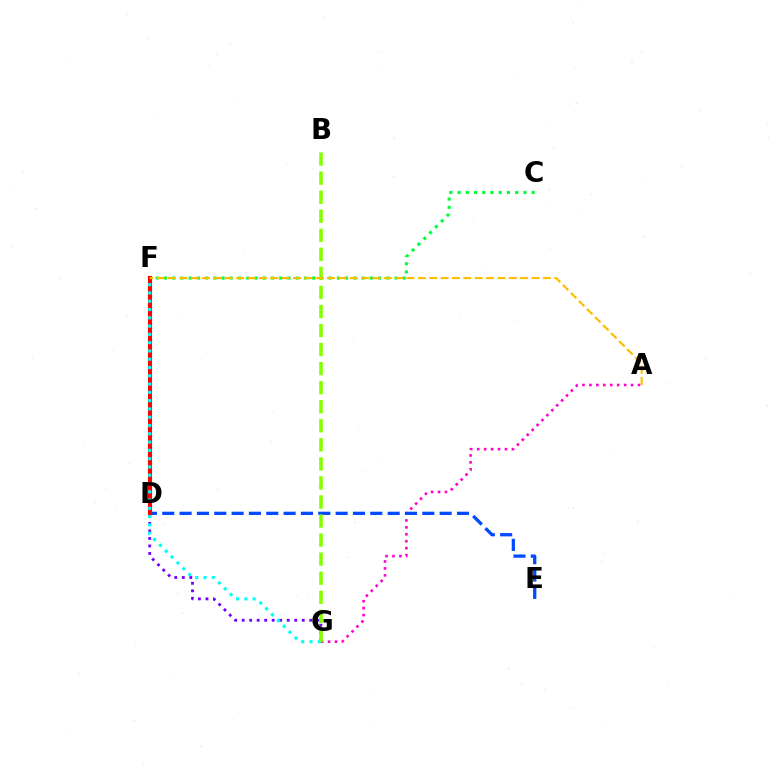{('D', 'G'): [{'color': '#7200ff', 'line_style': 'dotted', 'thickness': 2.04}], ('A', 'G'): [{'color': '#ff00cf', 'line_style': 'dotted', 'thickness': 1.89}], ('D', 'E'): [{'color': '#004bff', 'line_style': 'dashed', 'thickness': 2.36}], ('C', 'F'): [{'color': '#00ff39', 'line_style': 'dotted', 'thickness': 2.24}], ('D', 'F'): [{'color': '#ff0000', 'line_style': 'solid', 'thickness': 2.96}], ('F', 'G'): [{'color': '#00fff6', 'line_style': 'dotted', 'thickness': 2.25}], ('B', 'G'): [{'color': '#84ff00', 'line_style': 'dashed', 'thickness': 2.59}], ('A', 'F'): [{'color': '#ffbd00', 'line_style': 'dashed', 'thickness': 1.54}]}